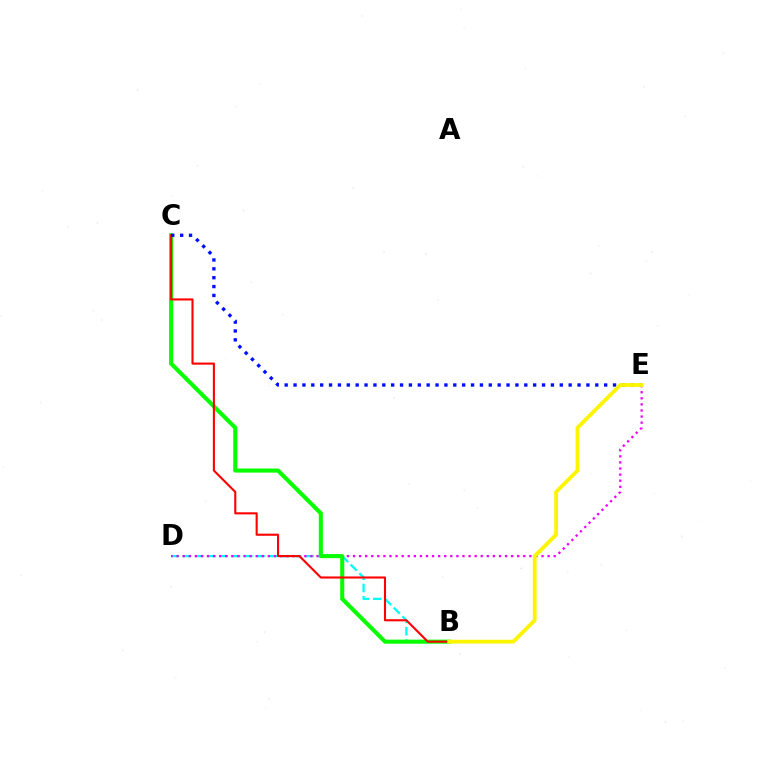{('B', 'D'): [{'color': '#00fff6', 'line_style': 'dashed', 'thickness': 1.66}], ('D', 'E'): [{'color': '#ee00ff', 'line_style': 'dotted', 'thickness': 1.65}], ('B', 'C'): [{'color': '#08ff00', 'line_style': 'solid', 'thickness': 2.94}, {'color': '#ff0000', 'line_style': 'solid', 'thickness': 1.51}], ('C', 'E'): [{'color': '#0010ff', 'line_style': 'dotted', 'thickness': 2.41}], ('B', 'E'): [{'color': '#fcf500', 'line_style': 'solid', 'thickness': 2.74}]}